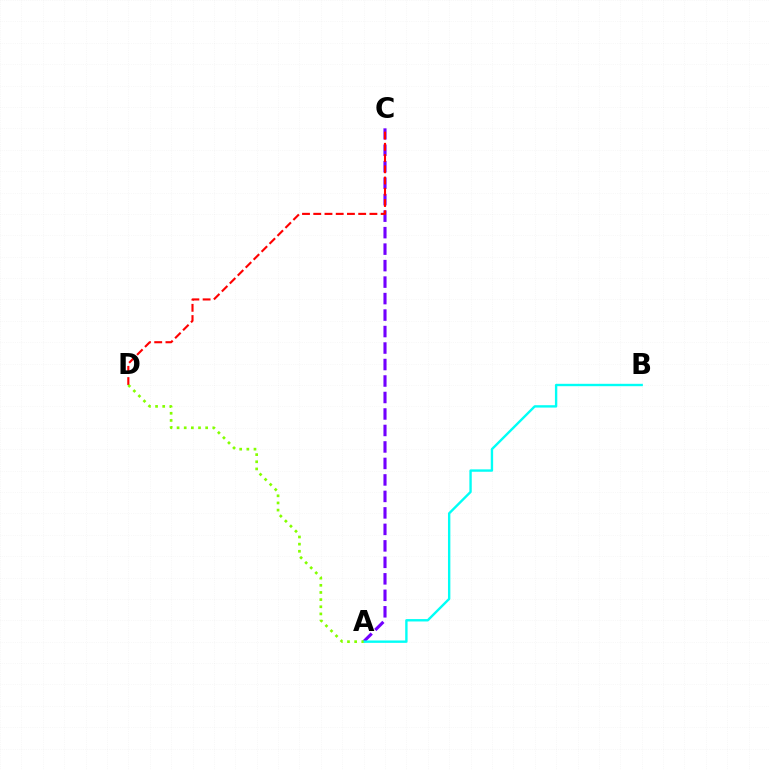{('A', 'C'): [{'color': '#7200ff', 'line_style': 'dashed', 'thickness': 2.24}], ('A', 'B'): [{'color': '#00fff6', 'line_style': 'solid', 'thickness': 1.71}], ('C', 'D'): [{'color': '#ff0000', 'line_style': 'dashed', 'thickness': 1.53}], ('A', 'D'): [{'color': '#84ff00', 'line_style': 'dotted', 'thickness': 1.94}]}